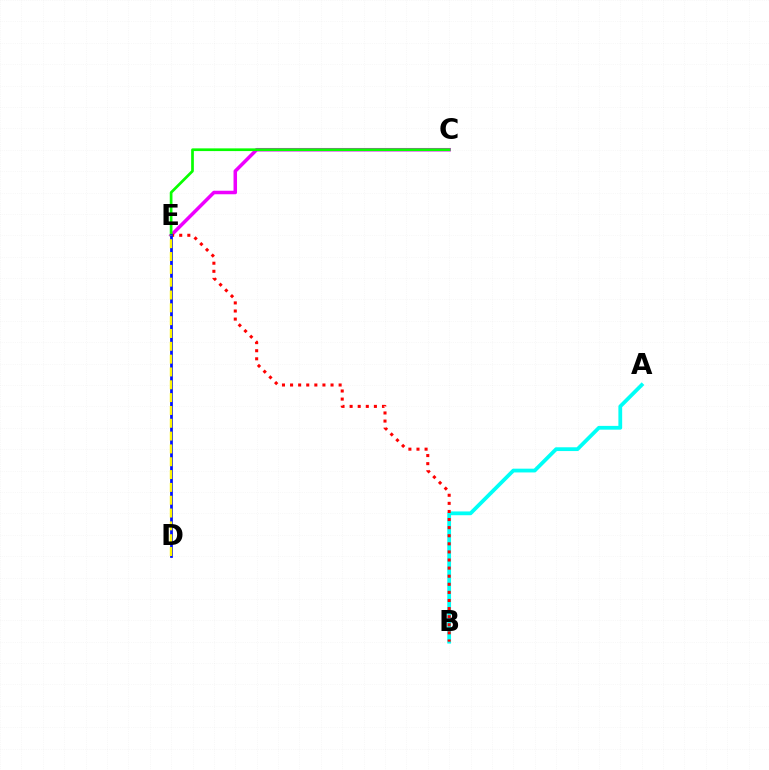{('C', 'E'): [{'color': '#ee00ff', 'line_style': 'solid', 'thickness': 2.53}, {'color': '#08ff00', 'line_style': 'solid', 'thickness': 1.95}], ('A', 'B'): [{'color': '#00fff6', 'line_style': 'solid', 'thickness': 2.72}], ('B', 'E'): [{'color': '#ff0000', 'line_style': 'dotted', 'thickness': 2.2}], ('D', 'E'): [{'color': '#0010ff', 'line_style': 'solid', 'thickness': 1.97}, {'color': '#fcf500', 'line_style': 'dashed', 'thickness': 1.74}]}